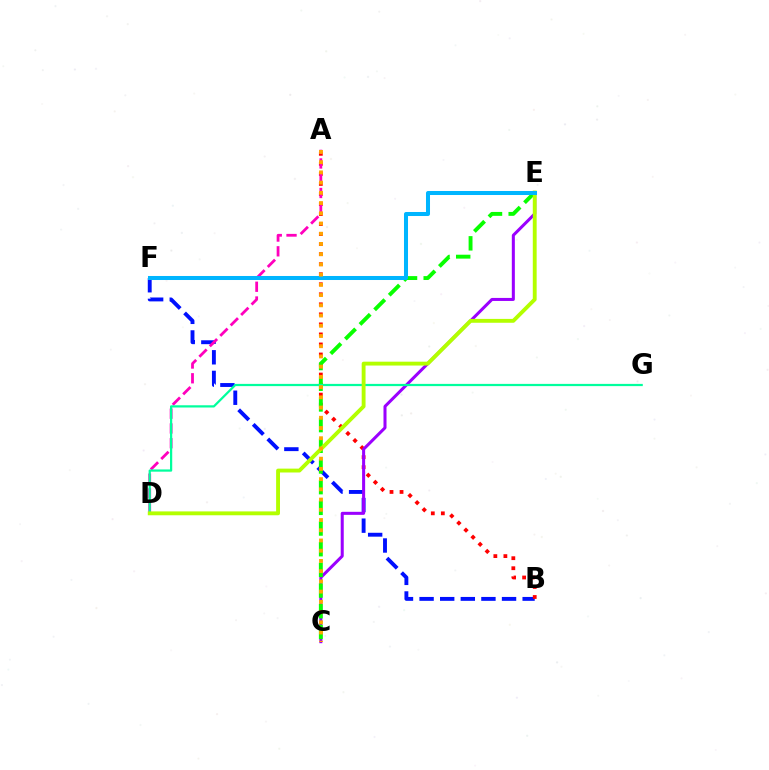{('B', 'F'): [{'color': '#0010ff', 'line_style': 'dashed', 'thickness': 2.8}], ('A', 'B'): [{'color': '#ff0000', 'line_style': 'dotted', 'thickness': 2.73}], ('C', 'E'): [{'color': '#9b00ff', 'line_style': 'solid', 'thickness': 2.18}, {'color': '#08ff00', 'line_style': 'dashed', 'thickness': 2.81}], ('A', 'D'): [{'color': '#ff00bd', 'line_style': 'dashed', 'thickness': 2.01}], ('D', 'G'): [{'color': '#00ff9d', 'line_style': 'solid', 'thickness': 1.61}], ('D', 'E'): [{'color': '#b3ff00', 'line_style': 'solid', 'thickness': 2.78}], ('E', 'F'): [{'color': '#00b5ff', 'line_style': 'solid', 'thickness': 2.9}], ('A', 'C'): [{'color': '#ffa500', 'line_style': 'dotted', 'thickness': 2.78}]}